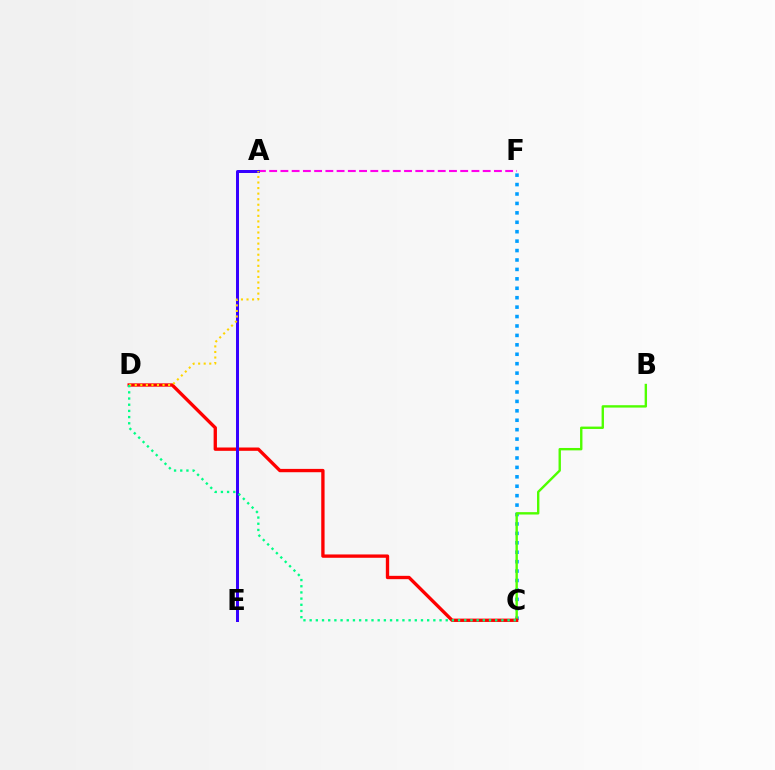{('A', 'F'): [{'color': '#ff00ed', 'line_style': 'dashed', 'thickness': 1.53}], ('C', 'F'): [{'color': '#009eff', 'line_style': 'dotted', 'thickness': 2.56}], ('B', 'C'): [{'color': '#4fff00', 'line_style': 'solid', 'thickness': 1.72}], ('C', 'D'): [{'color': '#ff0000', 'line_style': 'solid', 'thickness': 2.4}, {'color': '#00ff86', 'line_style': 'dotted', 'thickness': 1.68}], ('A', 'E'): [{'color': '#3700ff', 'line_style': 'solid', 'thickness': 2.15}], ('A', 'D'): [{'color': '#ffd500', 'line_style': 'dotted', 'thickness': 1.51}]}